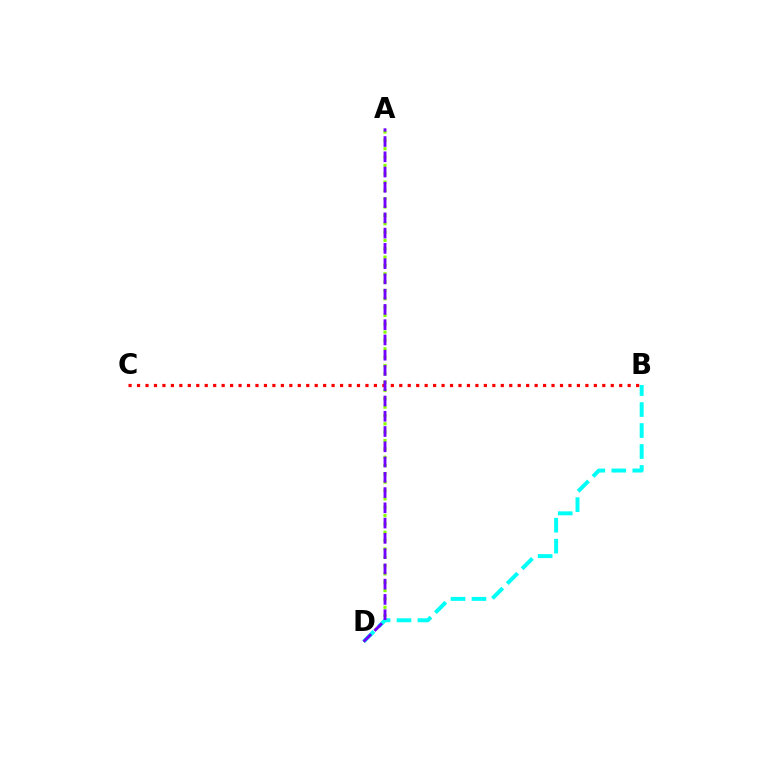{('A', 'D'): [{'color': '#84ff00', 'line_style': 'dotted', 'thickness': 2.27}, {'color': '#7200ff', 'line_style': 'dashed', 'thickness': 2.07}], ('B', 'D'): [{'color': '#00fff6', 'line_style': 'dashed', 'thickness': 2.85}], ('B', 'C'): [{'color': '#ff0000', 'line_style': 'dotted', 'thickness': 2.3}]}